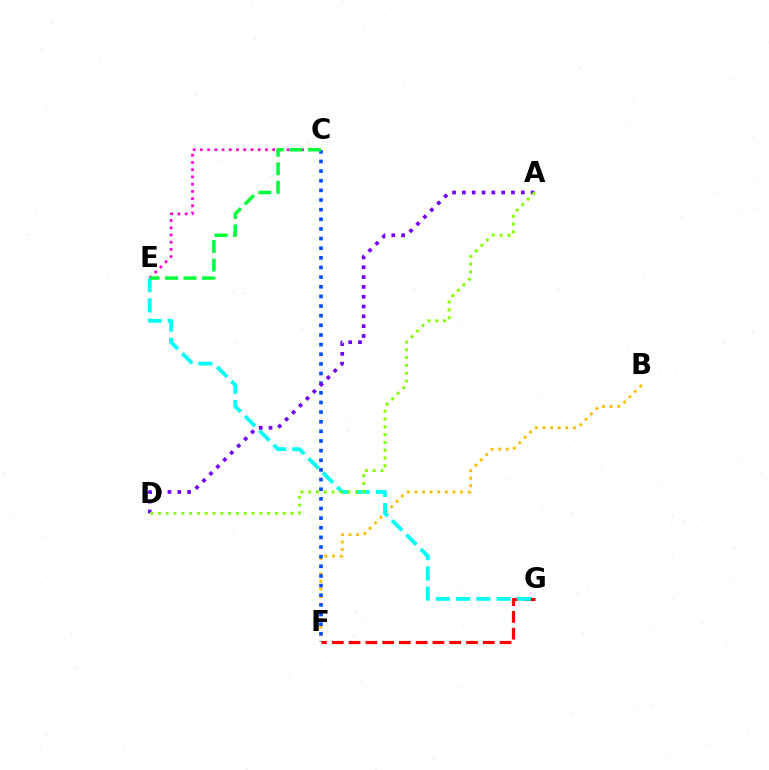{('C', 'E'): [{'color': '#ff00cf', 'line_style': 'dotted', 'thickness': 1.96}, {'color': '#00ff39', 'line_style': 'dashed', 'thickness': 2.51}], ('B', 'F'): [{'color': '#ffbd00', 'line_style': 'dotted', 'thickness': 2.06}], ('F', 'G'): [{'color': '#ff0000', 'line_style': 'dashed', 'thickness': 2.28}], ('C', 'F'): [{'color': '#004bff', 'line_style': 'dotted', 'thickness': 2.62}], ('E', 'G'): [{'color': '#00fff6', 'line_style': 'dashed', 'thickness': 2.75}], ('A', 'D'): [{'color': '#7200ff', 'line_style': 'dotted', 'thickness': 2.67}, {'color': '#84ff00', 'line_style': 'dotted', 'thickness': 2.12}]}